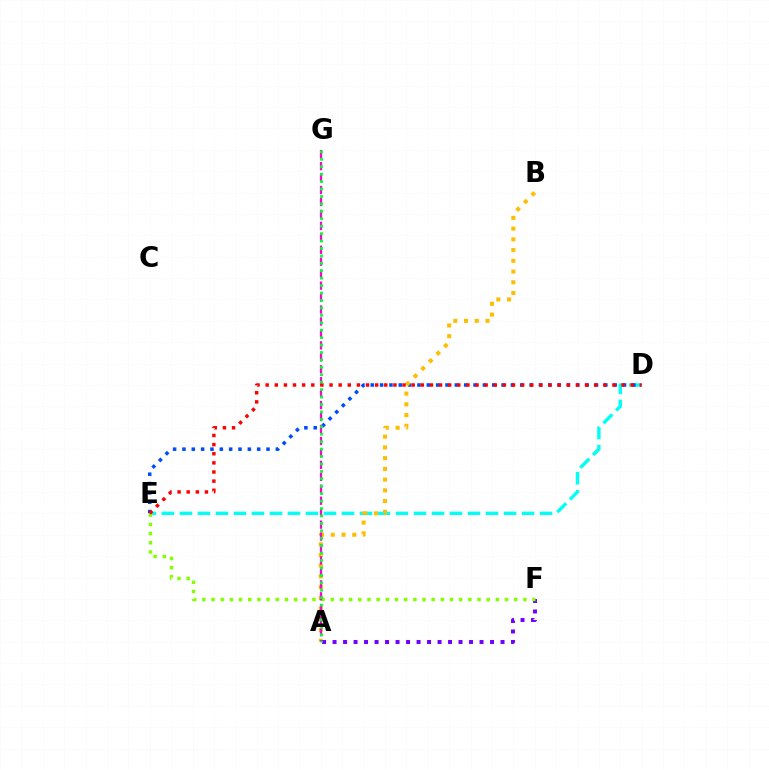{('D', 'E'): [{'color': '#00fff6', 'line_style': 'dashed', 'thickness': 2.45}, {'color': '#004bff', 'line_style': 'dotted', 'thickness': 2.54}, {'color': '#ff0000', 'line_style': 'dotted', 'thickness': 2.48}], ('A', 'B'): [{'color': '#ffbd00', 'line_style': 'dotted', 'thickness': 2.92}], ('A', 'F'): [{'color': '#7200ff', 'line_style': 'dotted', 'thickness': 2.85}], ('E', 'F'): [{'color': '#84ff00', 'line_style': 'dotted', 'thickness': 2.49}], ('A', 'G'): [{'color': '#ff00cf', 'line_style': 'dashed', 'thickness': 1.62}, {'color': '#00ff39', 'line_style': 'dotted', 'thickness': 2.02}]}